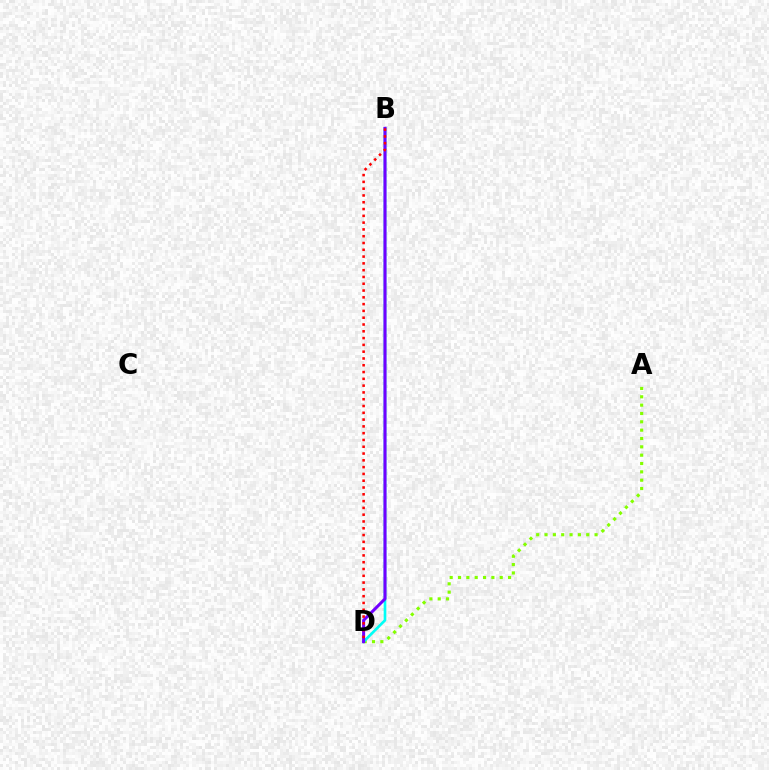{('A', 'D'): [{'color': '#84ff00', 'line_style': 'dotted', 'thickness': 2.27}], ('B', 'D'): [{'color': '#00fff6', 'line_style': 'solid', 'thickness': 1.91}, {'color': '#7200ff', 'line_style': 'solid', 'thickness': 2.18}, {'color': '#ff0000', 'line_style': 'dotted', 'thickness': 1.85}]}